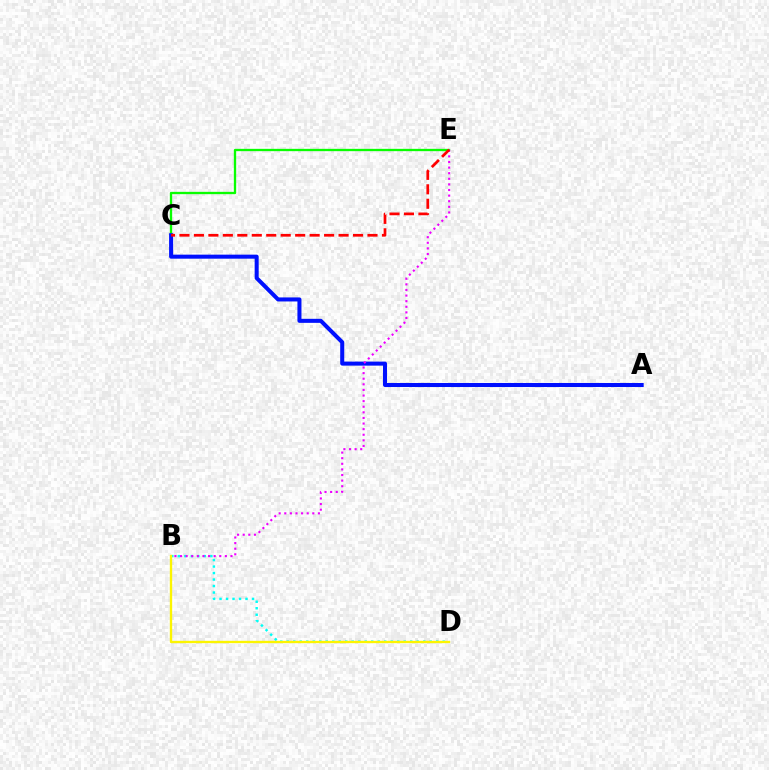{('C', 'E'): [{'color': '#08ff00', 'line_style': 'solid', 'thickness': 1.67}, {'color': '#ff0000', 'line_style': 'dashed', 'thickness': 1.97}], ('B', 'D'): [{'color': '#00fff6', 'line_style': 'dotted', 'thickness': 1.77}, {'color': '#fcf500', 'line_style': 'solid', 'thickness': 1.69}], ('A', 'C'): [{'color': '#0010ff', 'line_style': 'solid', 'thickness': 2.9}], ('B', 'E'): [{'color': '#ee00ff', 'line_style': 'dotted', 'thickness': 1.52}]}